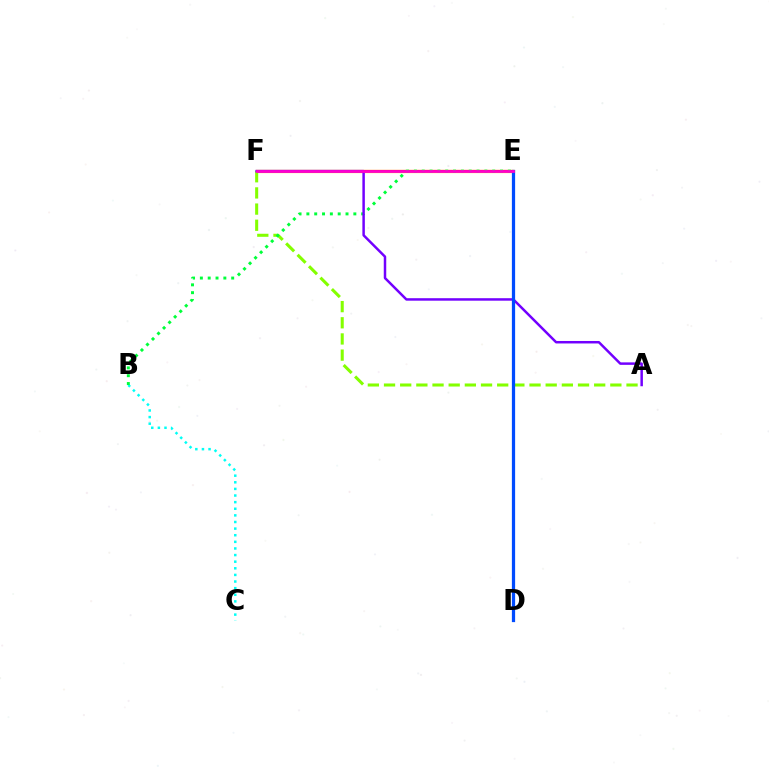{('E', 'F'): [{'color': '#ffbd00', 'line_style': 'solid', 'thickness': 2.31}, {'color': '#ff0000', 'line_style': 'solid', 'thickness': 1.54}, {'color': '#ff00cf', 'line_style': 'solid', 'thickness': 1.99}], ('A', 'F'): [{'color': '#84ff00', 'line_style': 'dashed', 'thickness': 2.2}, {'color': '#7200ff', 'line_style': 'solid', 'thickness': 1.79}], ('B', 'C'): [{'color': '#00fff6', 'line_style': 'dotted', 'thickness': 1.8}], ('B', 'E'): [{'color': '#00ff39', 'line_style': 'dotted', 'thickness': 2.13}], ('D', 'E'): [{'color': '#004bff', 'line_style': 'solid', 'thickness': 2.33}]}